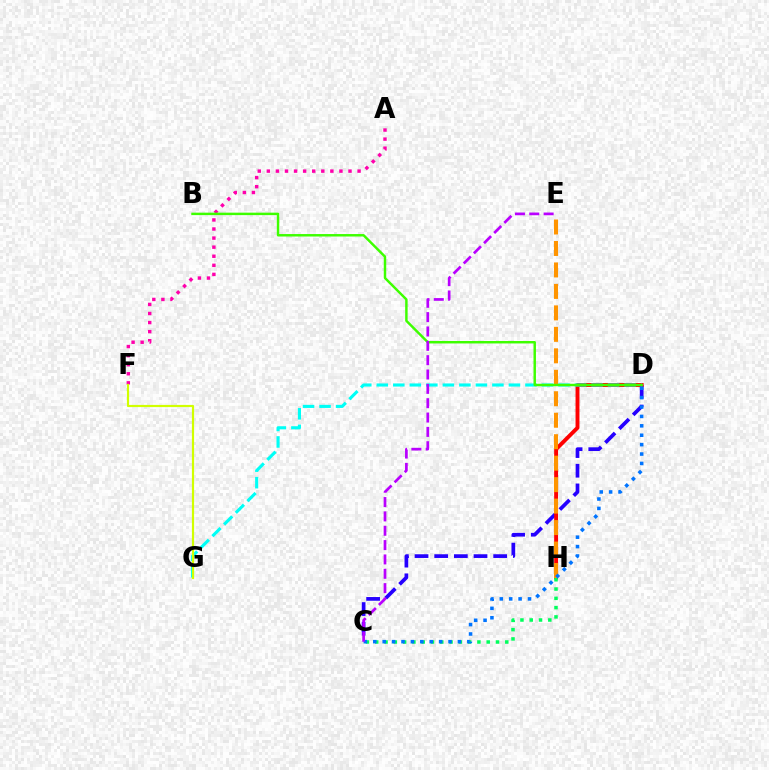{('C', 'D'): [{'color': '#2500ff', 'line_style': 'dashed', 'thickness': 2.67}, {'color': '#0074ff', 'line_style': 'dotted', 'thickness': 2.56}], ('A', 'F'): [{'color': '#ff00ac', 'line_style': 'dotted', 'thickness': 2.47}], ('D', 'H'): [{'color': '#ff0000', 'line_style': 'solid', 'thickness': 2.81}], ('D', 'G'): [{'color': '#00fff6', 'line_style': 'dashed', 'thickness': 2.24}], ('E', 'H'): [{'color': '#ff9400', 'line_style': 'dashed', 'thickness': 2.92}], ('C', 'H'): [{'color': '#00ff5c', 'line_style': 'dotted', 'thickness': 2.52}], ('F', 'G'): [{'color': '#d1ff00', 'line_style': 'solid', 'thickness': 1.57}], ('B', 'D'): [{'color': '#3dff00', 'line_style': 'solid', 'thickness': 1.77}], ('C', 'E'): [{'color': '#b900ff', 'line_style': 'dashed', 'thickness': 1.95}]}